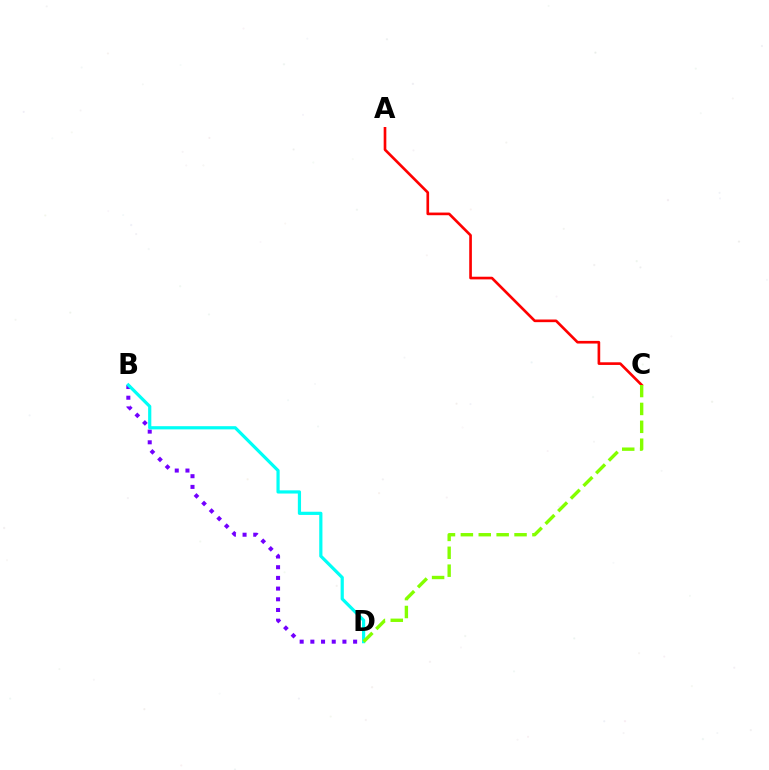{('B', 'D'): [{'color': '#7200ff', 'line_style': 'dotted', 'thickness': 2.9}, {'color': '#00fff6', 'line_style': 'solid', 'thickness': 2.3}], ('A', 'C'): [{'color': '#ff0000', 'line_style': 'solid', 'thickness': 1.91}], ('C', 'D'): [{'color': '#84ff00', 'line_style': 'dashed', 'thickness': 2.43}]}